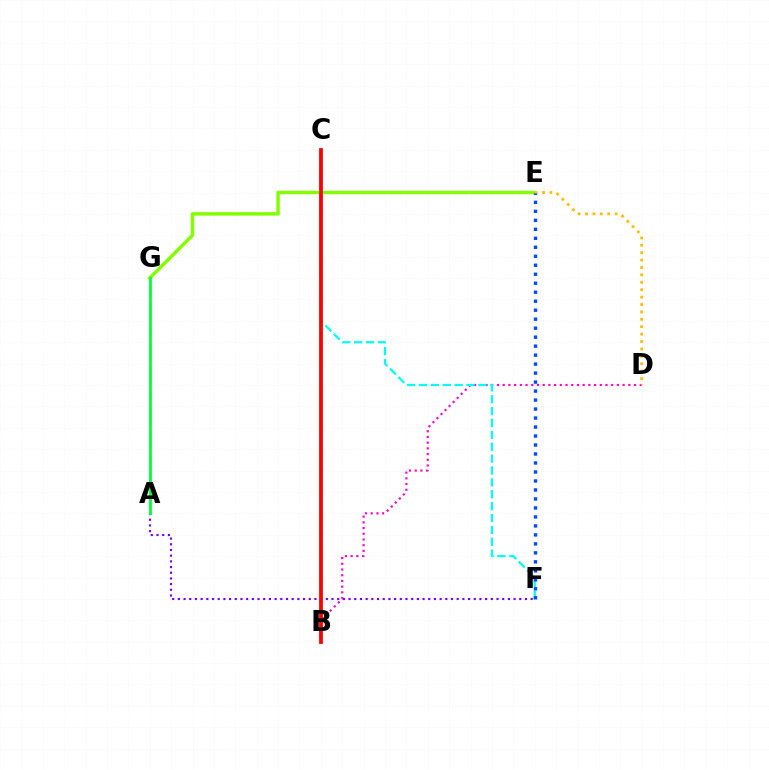{('A', 'F'): [{'color': '#7200ff', 'line_style': 'dotted', 'thickness': 1.55}], ('B', 'D'): [{'color': '#ff00cf', 'line_style': 'dotted', 'thickness': 1.55}], ('E', 'G'): [{'color': '#84ff00', 'line_style': 'solid', 'thickness': 2.49}], ('C', 'F'): [{'color': '#00fff6', 'line_style': 'dashed', 'thickness': 1.61}], ('A', 'G'): [{'color': '#00ff39', 'line_style': 'solid', 'thickness': 2.0}], ('D', 'E'): [{'color': '#ffbd00', 'line_style': 'dotted', 'thickness': 2.01}], ('E', 'F'): [{'color': '#004bff', 'line_style': 'dotted', 'thickness': 2.44}], ('B', 'C'): [{'color': '#ff0000', 'line_style': 'solid', 'thickness': 2.72}]}